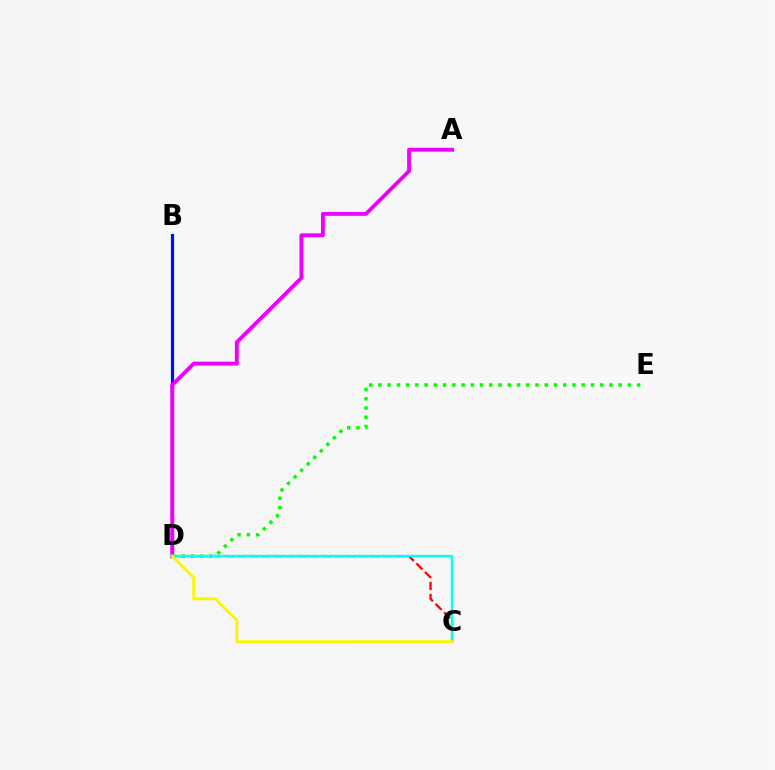{('B', 'D'): [{'color': '#0010ff', 'line_style': 'solid', 'thickness': 2.29}], ('A', 'D'): [{'color': '#ee00ff', 'line_style': 'solid', 'thickness': 2.78}], ('C', 'D'): [{'color': '#ff0000', 'line_style': 'dashed', 'thickness': 1.64}, {'color': '#00fff6', 'line_style': 'solid', 'thickness': 1.69}, {'color': '#fcf500', 'line_style': 'solid', 'thickness': 2.04}], ('D', 'E'): [{'color': '#08ff00', 'line_style': 'dotted', 'thickness': 2.51}]}